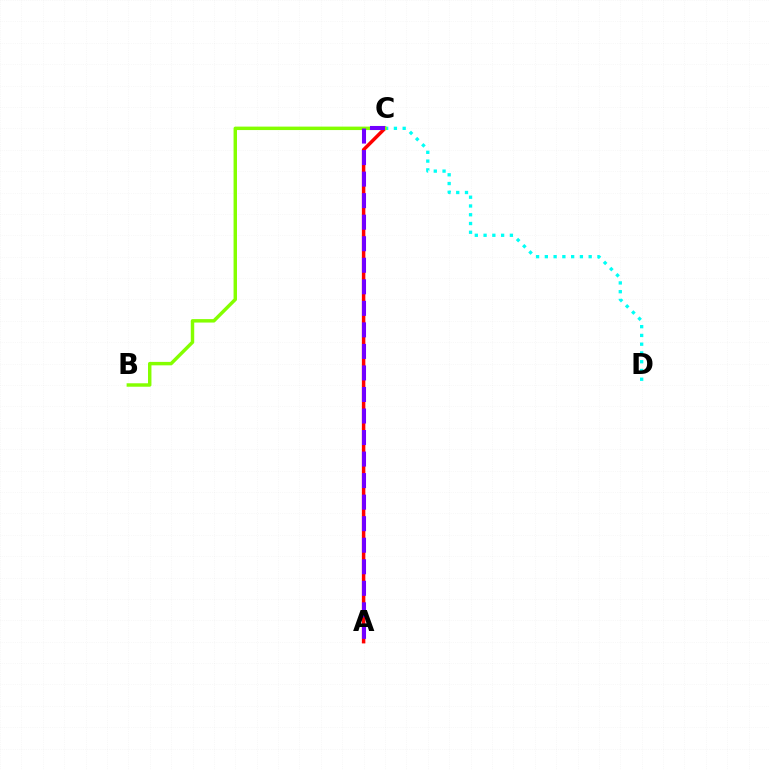{('A', 'C'): [{'color': '#ff0000', 'line_style': 'solid', 'thickness': 2.5}, {'color': '#7200ff', 'line_style': 'dashed', 'thickness': 2.93}], ('C', 'D'): [{'color': '#00fff6', 'line_style': 'dotted', 'thickness': 2.38}], ('B', 'C'): [{'color': '#84ff00', 'line_style': 'solid', 'thickness': 2.48}]}